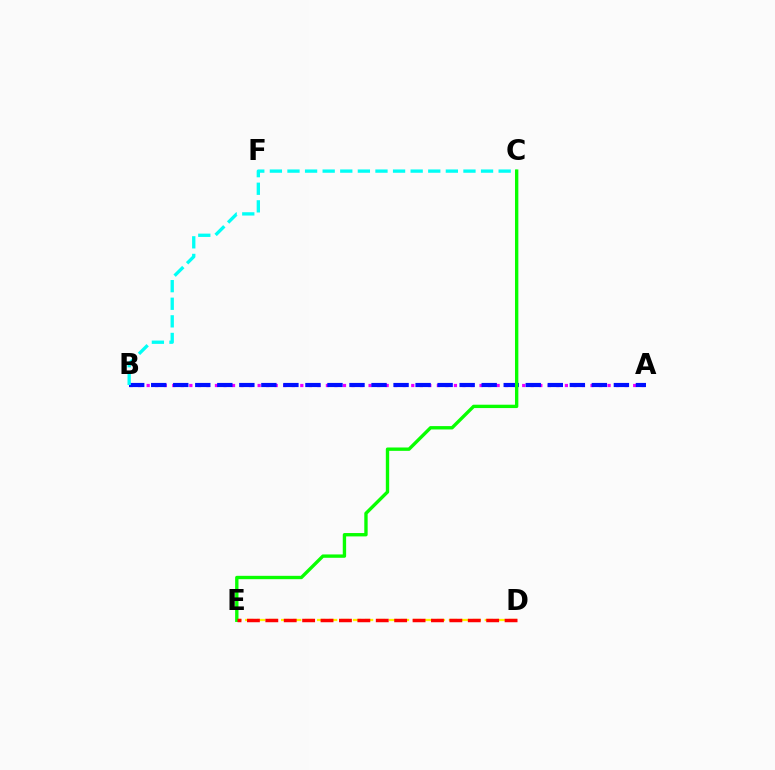{('A', 'B'): [{'color': '#ee00ff', 'line_style': 'dotted', 'thickness': 2.32}, {'color': '#0010ff', 'line_style': 'dashed', 'thickness': 2.99}], ('D', 'E'): [{'color': '#fcf500', 'line_style': 'dashed', 'thickness': 1.63}, {'color': '#ff0000', 'line_style': 'dashed', 'thickness': 2.5}], ('B', 'C'): [{'color': '#00fff6', 'line_style': 'dashed', 'thickness': 2.39}], ('C', 'E'): [{'color': '#08ff00', 'line_style': 'solid', 'thickness': 2.42}]}